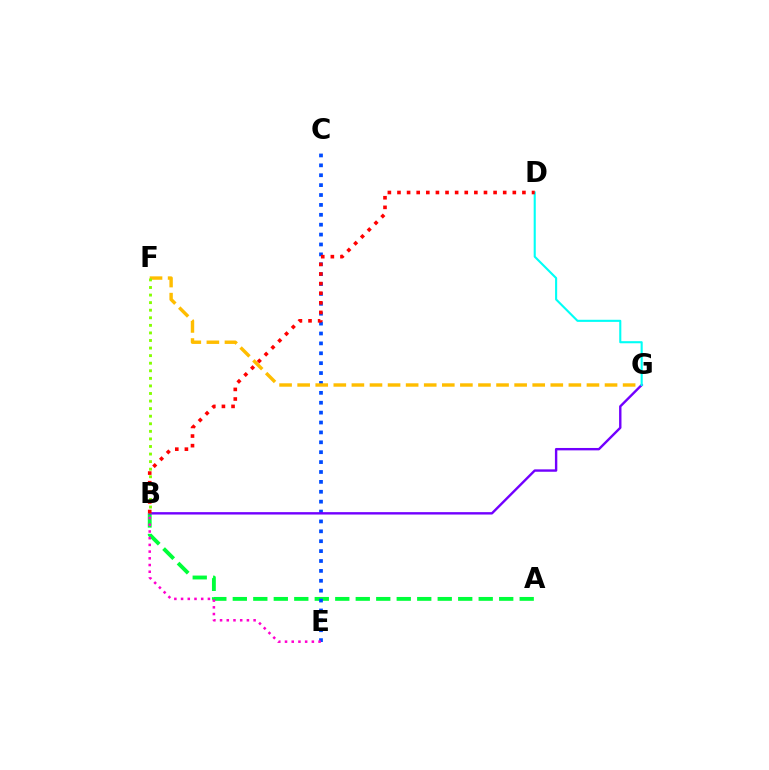{('A', 'B'): [{'color': '#00ff39', 'line_style': 'dashed', 'thickness': 2.78}], ('C', 'E'): [{'color': '#004bff', 'line_style': 'dotted', 'thickness': 2.69}], ('F', 'G'): [{'color': '#ffbd00', 'line_style': 'dashed', 'thickness': 2.46}], ('B', 'G'): [{'color': '#7200ff', 'line_style': 'solid', 'thickness': 1.72}], ('B', 'F'): [{'color': '#84ff00', 'line_style': 'dotted', 'thickness': 2.06}], ('D', 'G'): [{'color': '#00fff6', 'line_style': 'solid', 'thickness': 1.51}], ('B', 'D'): [{'color': '#ff0000', 'line_style': 'dotted', 'thickness': 2.61}], ('B', 'E'): [{'color': '#ff00cf', 'line_style': 'dotted', 'thickness': 1.82}]}